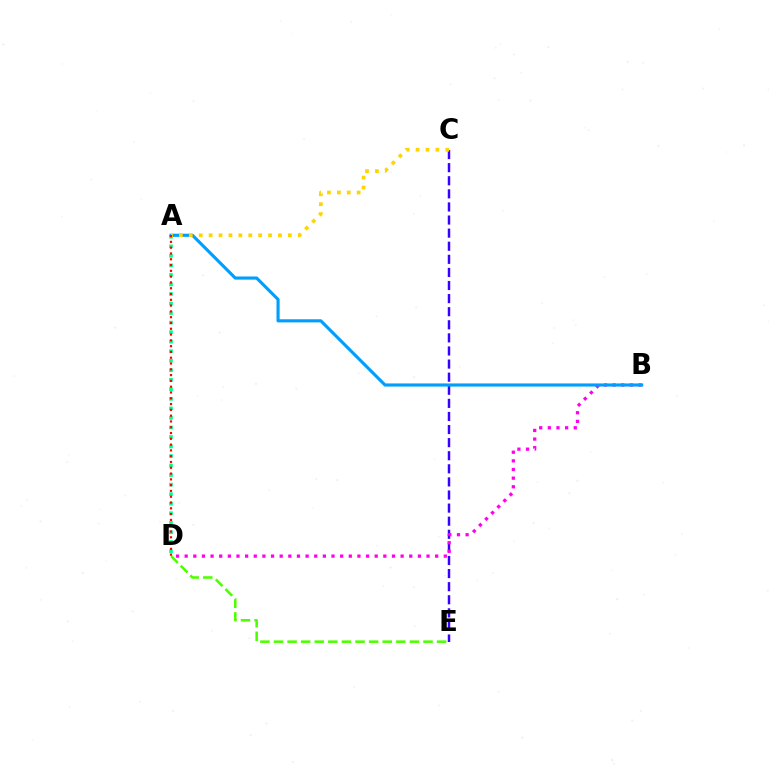{('D', 'E'): [{'color': '#4fff00', 'line_style': 'dashed', 'thickness': 1.85}], ('C', 'E'): [{'color': '#3700ff', 'line_style': 'dashed', 'thickness': 1.78}], ('B', 'D'): [{'color': '#ff00ed', 'line_style': 'dotted', 'thickness': 2.35}], ('A', 'D'): [{'color': '#00ff86', 'line_style': 'dotted', 'thickness': 2.59}, {'color': '#ff0000', 'line_style': 'dotted', 'thickness': 1.57}], ('A', 'B'): [{'color': '#009eff', 'line_style': 'solid', 'thickness': 2.25}], ('A', 'C'): [{'color': '#ffd500', 'line_style': 'dotted', 'thickness': 2.69}]}